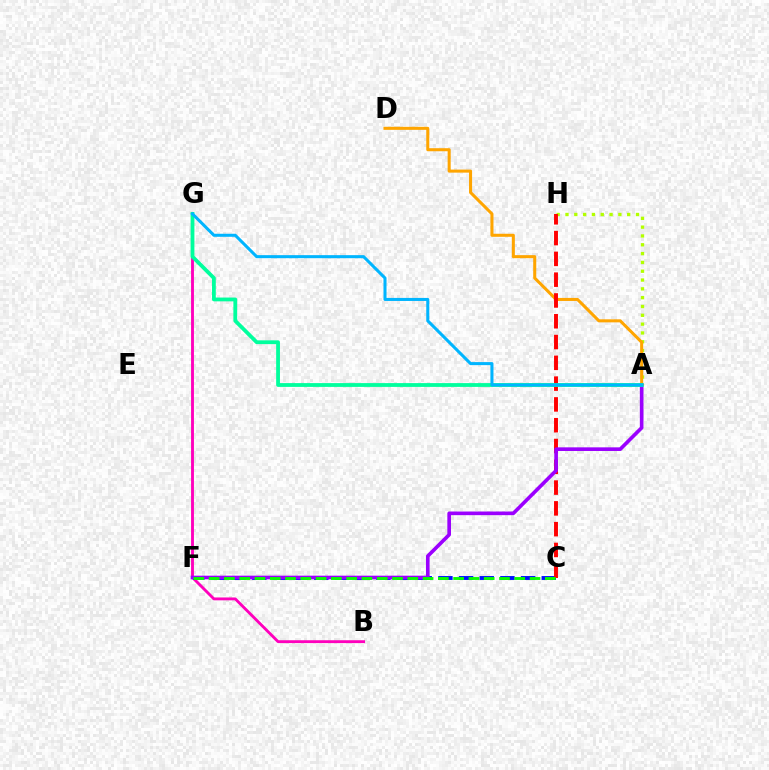{('B', 'G'): [{'color': '#ff00bd', 'line_style': 'solid', 'thickness': 2.06}], ('A', 'H'): [{'color': '#b3ff00', 'line_style': 'dotted', 'thickness': 2.4}], ('C', 'F'): [{'color': '#0010ff', 'line_style': 'dashed', 'thickness': 2.81}, {'color': '#08ff00', 'line_style': 'dashed', 'thickness': 2.08}], ('A', 'D'): [{'color': '#ffa500', 'line_style': 'solid', 'thickness': 2.19}], ('C', 'H'): [{'color': '#ff0000', 'line_style': 'dashed', 'thickness': 2.82}], ('A', 'F'): [{'color': '#9b00ff', 'line_style': 'solid', 'thickness': 2.62}], ('A', 'G'): [{'color': '#00ff9d', 'line_style': 'solid', 'thickness': 2.73}, {'color': '#00b5ff', 'line_style': 'solid', 'thickness': 2.19}]}